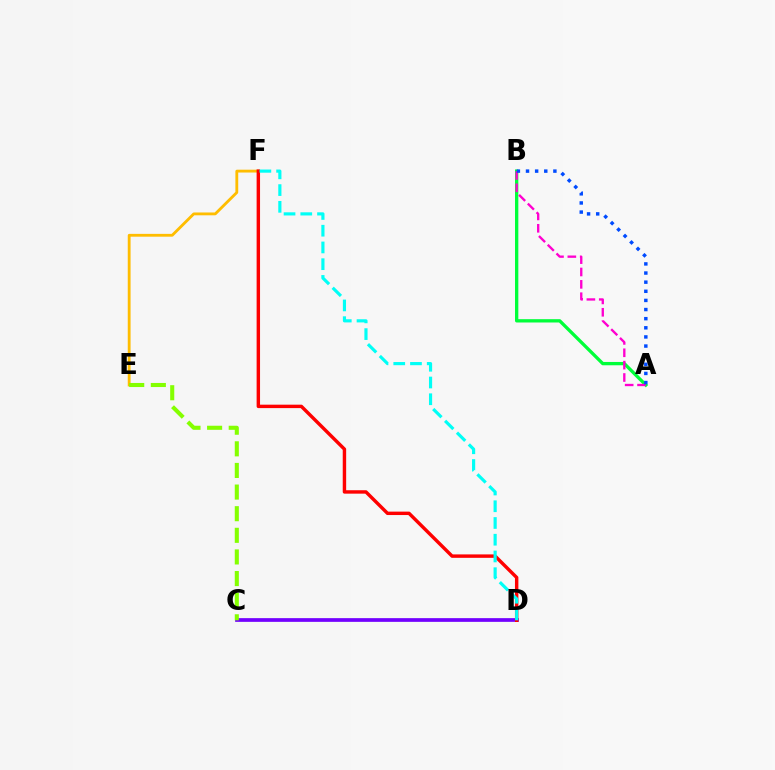{('A', 'B'): [{'color': '#00ff39', 'line_style': 'solid', 'thickness': 2.39}, {'color': '#ff00cf', 'line_style': 'dashed', 'thickness': 1.68}, {'color': '#004bff', 'line_style': 'dotted', 'thickness': 2.48}], ('E', 'F'): [{'color': '#ffbd00', 'line_style': 'solid', 'thickness': 2.03}], ('C', 'D'): [{'color': '#7200ff', 'line_style': 'solid', 'thickness': 2.67}], ('C', 'E'): [{'color': '#84ff00', 'line_style': 'dashed', 'thickness': 2.94}], ('D', 'F'): [{'color': '#ff0000', 'line_style': 'solid', 'thickness': 2.46}, {'color': '#00fff6', 'line_style': 'dashed', 'thickness': 2.27}]}